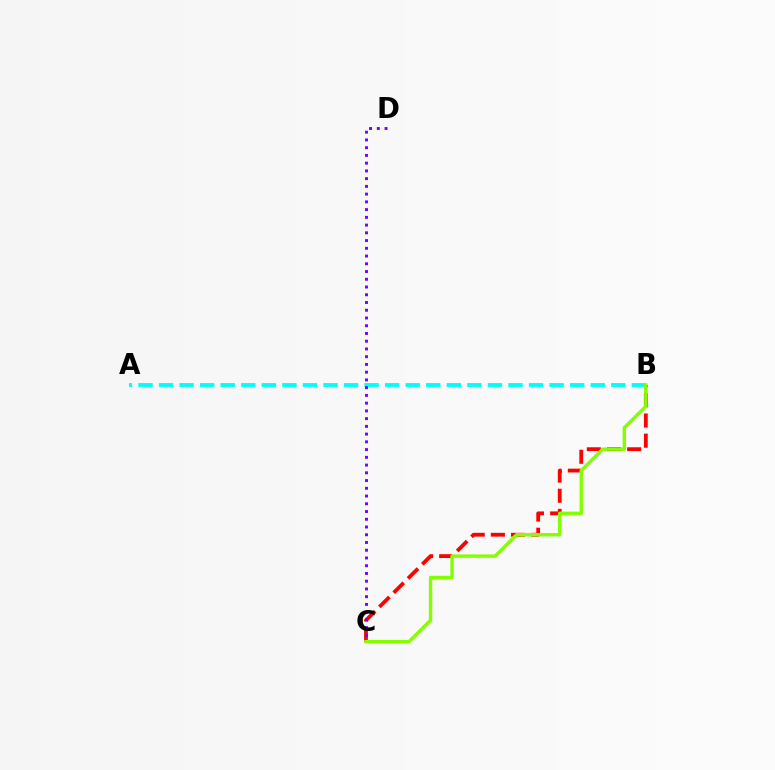{('B', 'C'): [{'color': '#ff0000', 'line_style': 'dashed', 'thickness': 2.74}, {'color': '#84ff00', 'line_style': 'solid', 'thickness': 2.46}], ('A', 'B'): [{'color': '#00fff6', 'line_style': 'dashed', 'thickness': 2.79}], ('C', 'D'): [{'color': '#7200ff', 'line_style': 'dotted', 'thickness': 2.1}]}